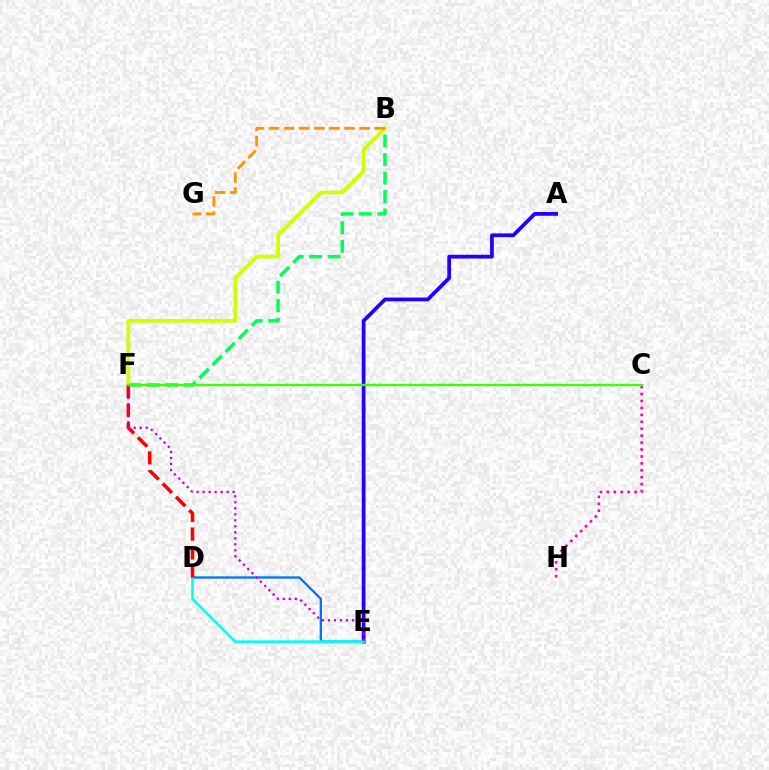{('D', 'E'): [{'color': '#0074ff', 'line_style': 'solid', 'thickness': 1.66}, {'color': '#00fff6', 'line_style': 'solid', 'thickness': 1.86}], ('B', 'F'): [{'color': '#00ff5c', 'line_style': 'dashed', 'thickness': 2.51}, {'color': '#d1ff00', 'line_style': 'solid', 'thickness': 2.67}], ('A', 'E'): [{'color': '#2500ff', 'line_style': 'solid', 'thickness': 2.72}], ('B', 'G'): [{'color': '#ff9400', 'line_style': 'dashed', 'thickness': 2.05}], ('D', 'F'): [{'color': '#ff0000', 'line_style': 'dashed', 'thickness': 2.55}], ('E', 'F'): [{'color': '#b900ff', 'line_style': 'dotted', 'thickness': 1.63}], ('C', 'H'): [{'color': '#ff00ac', 'line_style': 'dotted', 'thickness': 1.88}], ('C', 'F'): [{'color': '#3dff00', 'line_style': 'solid', 'thickness': 1.71}]}